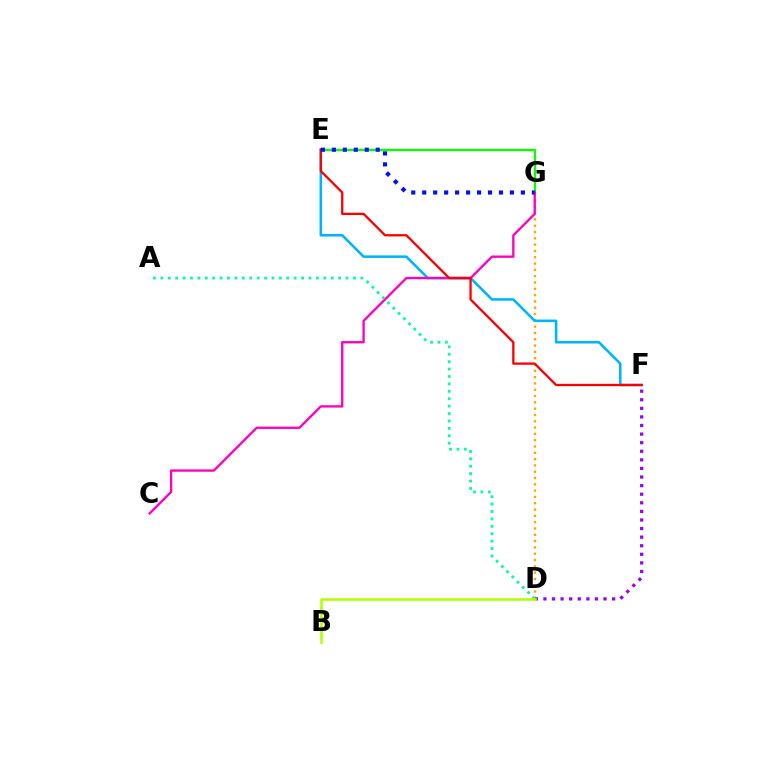{('D', 'G'): [{'color': '#ffa500', 'line_style': 'dotted', 'thickness': 1.71}], ('E', 'G'): [{'color': '#08ff00', 'line_style': 'solid', 'thickness': 1.67}, {'color': '#0010ff', 'line_style': 'dotted', 'thickness': 2.98}], ('E', 'F'): [{'color': '#00b5ff', 'line_style': 'solid', 'thickness': 1.84}, {'color': '#ff0000', 'line_style': 'solid', 'thickness': 1.66}], ('C', 'G'): [{'color': '#ff00bd', 'line_style': 'solid', 'thickness': 1.68}], ('D', 'F'): [{'color': '#9b00ff', 'line_style': 'dotted', 'thickness': 2.33}], ('A', 'D'): [{'color': '#00ff9d', 'line_style': 'dotted', 'thickness': 2.01}], ('B', 'D'): [{'color': '#b3ff00', 'line_style': 'solid', 'thickness': 1.85}]}